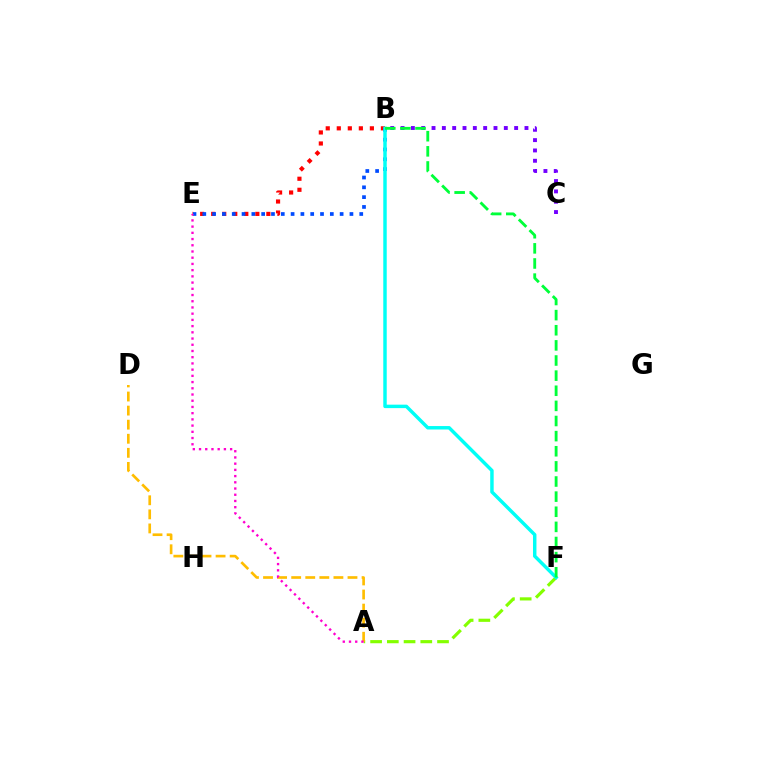{('B', 'E'): [{'color': '#ff0000', 'line_style': 'dotted', 'thickness': 3.0}, {'color': '#004bff', 'line_style': 'dotted', 'thickness': 2.67}], ('A', 'F'): [{'color': '#84ff00', 'line_style': 'dashed', 'thickness': 2.27}], ('B', 'C'): [{'color': '#7200ff', 'line_style': 'dotted', 'thickness': 2.81}], ('A', 'D'): [{'color': '#ffbd00', 'line_style': 'dashed', 'thickness': 1.91}], ('B', 'F'): [{'color': '#00fff6', 'line_style': 'solid', 'thickness': 2.49}, {'color': '#00ff39', 'line_style': 'dashed', 'thickness': 2.05}], ('A', 'E'): [{'color': '#ff00cf', 'line_style': 'dotted', 'thickness': 1.69}]}